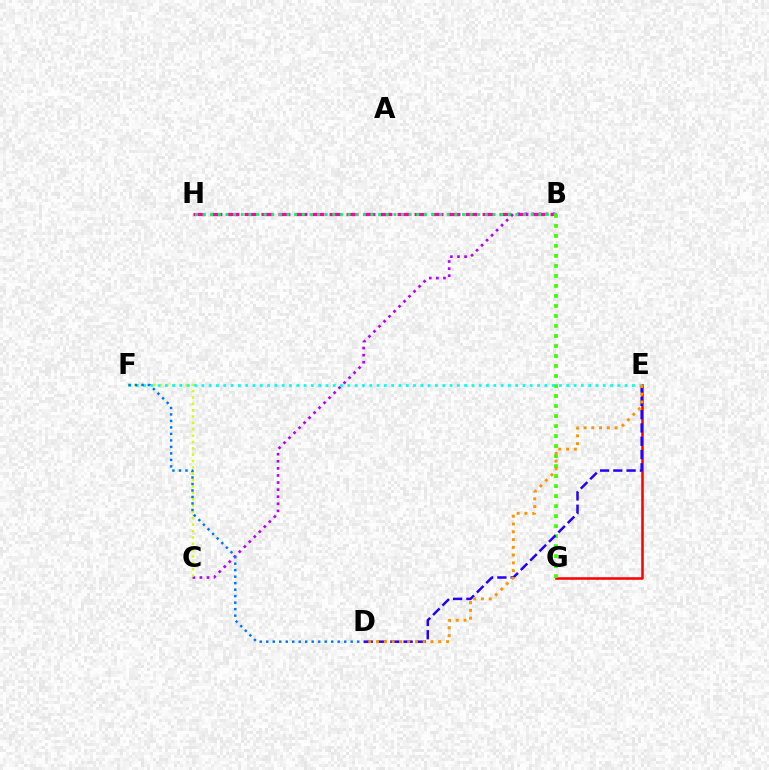{('E', 'G'): [{'color': '#ff0000', 'line_style': 'solid', 'thickness': 1.83}], ('B', 'H'): [{'color': '#ff00ac', 'line_style': 'dashed', 'thickness': 2.31}, {'color': '#00ff5c', 'line_style': 'dotted', 'thickness': 2.07}], ('B', 'C'): [{'color': '#b900ff', 'line_style': 'dotted', 'thickness': 1.92}], ('B', 'G'): [{'color': '#3dff00', 'line_style': 'dotted', 'thickness': 2.72}], ('C', 'F'): [{'color': '#d1ff00', 'line_style': 'dotted', 'thickness': 1.73}], ('D', 'E'): [{'color': '#2500ff', 'line_style': 'dashed', 'thickness': 1.81}, {'color': '#ff9400', 'line_style': 'dotted', 'thickness': 2.11}], ('E', 'F'): [{'color': '#00fff6', 'line_style': 'dotted', 'thickness': 1.98}], ('D', 'F'): [{'color': '#0074ff', 'line_style': 'dotted', 'thickness': 1.76}]}